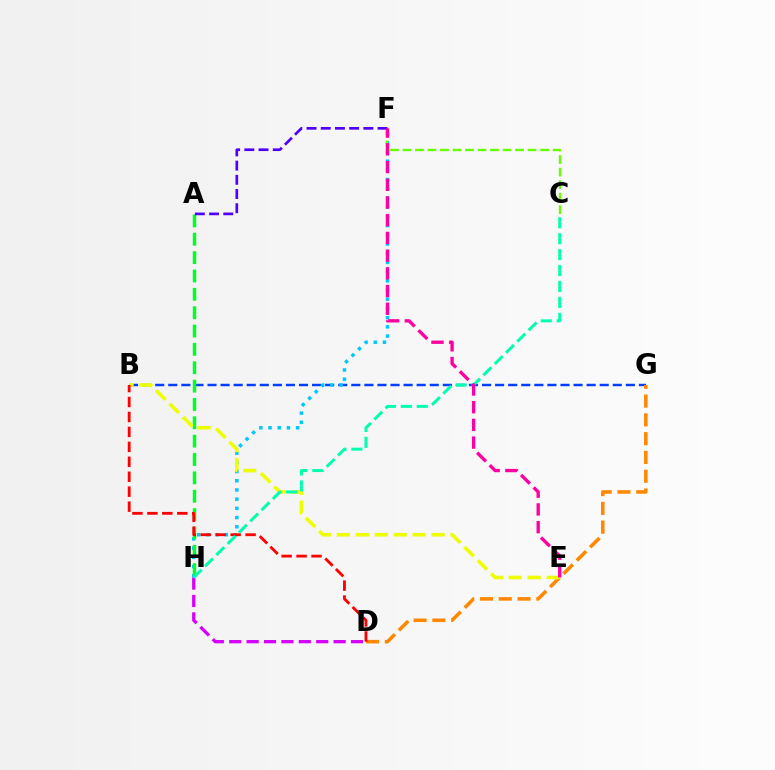{('B', 'G'): [{'color': '#003fff', 'line_style': 'dashed', 'thickness': 1.78}], ('D', 'G'): [{'color': '#ff8800', 'line_style': 'dashed', 'thickness': 2.55}], ('F', 'H'): [{'color': '#00c7ff', 'line_style': 'dotted', 'thickness': 2.5}], ('D', 'H'): [{'color': '#d600ff', 'line_style': 'dashed', 'thickness': 2.36}], ('C', 'F'): [{'color': '#66ff00', 'line_style': 'dashed', 'thickness': 1.7}], ('A', 'H'): [{'color': '#00ff27', 'line_style': 'dashed', 'thickness': 2.49}], ('A', 'F'): [{'color': '#4f00ff', 'line_style': 'dashed', 'thickness': 1.93}], ('B', 'E'): [{'color': '#eeff00', 'line_style': 'dashed', 'thickness': 2.57}], ('B', 'D'): [{'color': '#ff0000', 'line_style': 'dashed', 'thickness': 2.03}], ('C', 'H'): [{'color': '#00ffaf', 'line_style': 'dashed', 'thickness': 2.16}], ('E', 'F'): [{'color': '#ff00a0', 'line_style': 'dashed', 'thickness': 2.41}]}